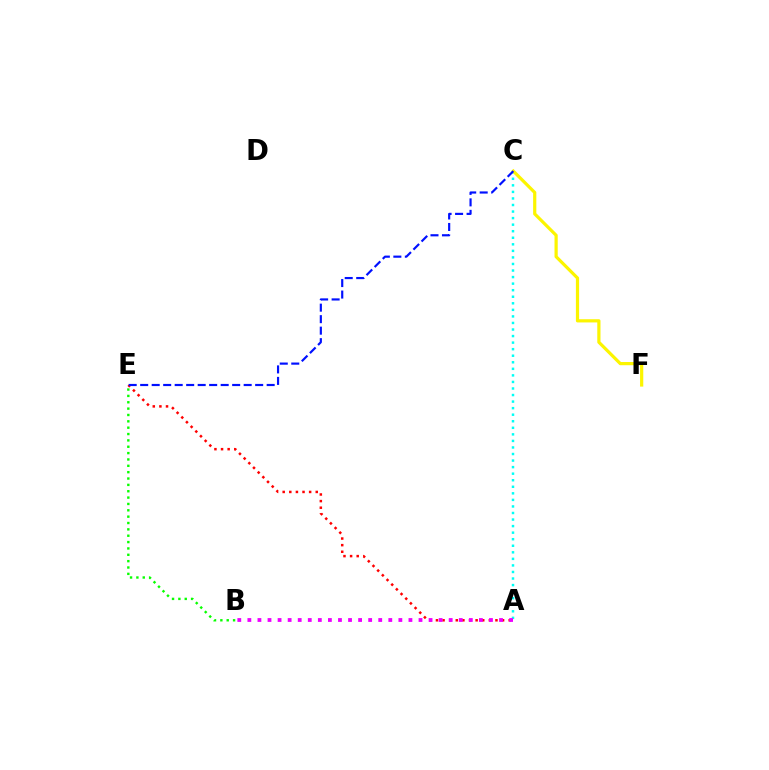{('A', 'C'): [{'color': '#00fff6', 'line_style': 'dotted', 'thickness': 1.78}], ('C', 'F'): [{'color': '#fcf500', 'line_style': 'solid', 'thickness': 2.31}], ('A', 'E'): [{'color': '#ff0000', 'line_style': 'dotted', 'thickness': 1.8}], ('C', 'E'): [{'color': '#0010ff', 'line_style': 'dashed', 'thickness': 1.56}], ('B', 'E'): [{'color': '#08ff00', 'line_style': 'dotted', 'thickness': 1.73}], ('A', 'B'): [{'color': '#ee00ff', 'line_style': 'dotted', 'thickness': 2.74}]}